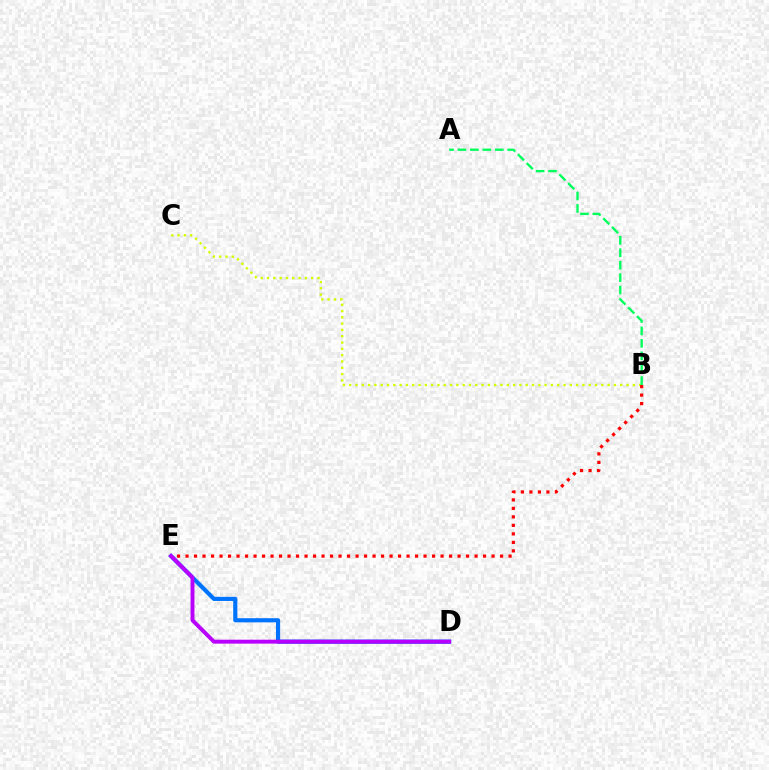{('D', 'E'): [{'color': '#0074ff', 'line_style': 'solid', 'thickness': 2.99}, {'color': '#b900ff', 'line_style': 'solid', 'thickness': 2.82}], ('B', 'C'): [{'color': '#d1ff00', 'line_style': 'dotted', 'thickness': 1.71}], ('A', 'B'): [{'color': '#00ff5c', 'line_style': 'dashed', 'thickness': 1.69}], ('B', 'E'): [{'color': '#ff0000', 'line_style': 'dotted', 'thickness': 2.31}]}